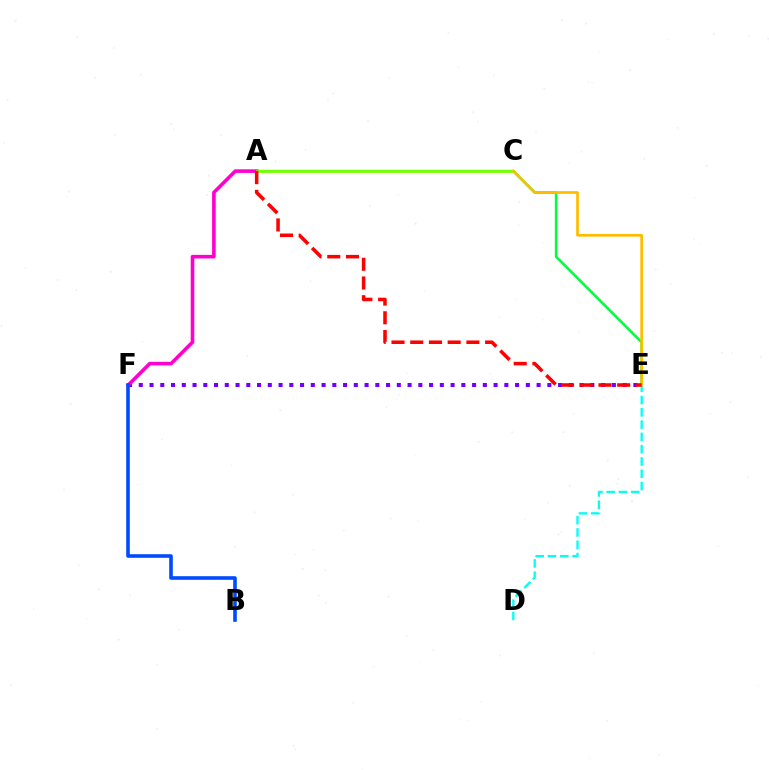{('E', 'F'): [{'color': '#7200ff', 'line_style': 'dotted', 'thickness': 2.92}], ('A', 'E'): [{'color': '#00ff39', 'line_style': 'solid', 'thickness': 1.86}, {'color': '#ff0000', 'line_style': 'dashed', 'thickness': 2.54}], ('A', 'F'): [{'color': '#ff00cf', 'line_style': 'solid', 'thickness': 2.6}], ('A', 'C'): [{'color': '#84ff00', 'line_style': 'solid', 'thickness': 1.93}], ('B', 'F'): [{'color': '#004bff', 'line_style': 'solid', 'thickness': 2.59}], ('D', 'E'): [{'color': '#00fff6', 'line_style': 'dashed', 'thickness': 1.67}], ('C', 'E'): [{'color': '#ffbd00', 'line_style': 'solid', 'thickness': 1.94}]}